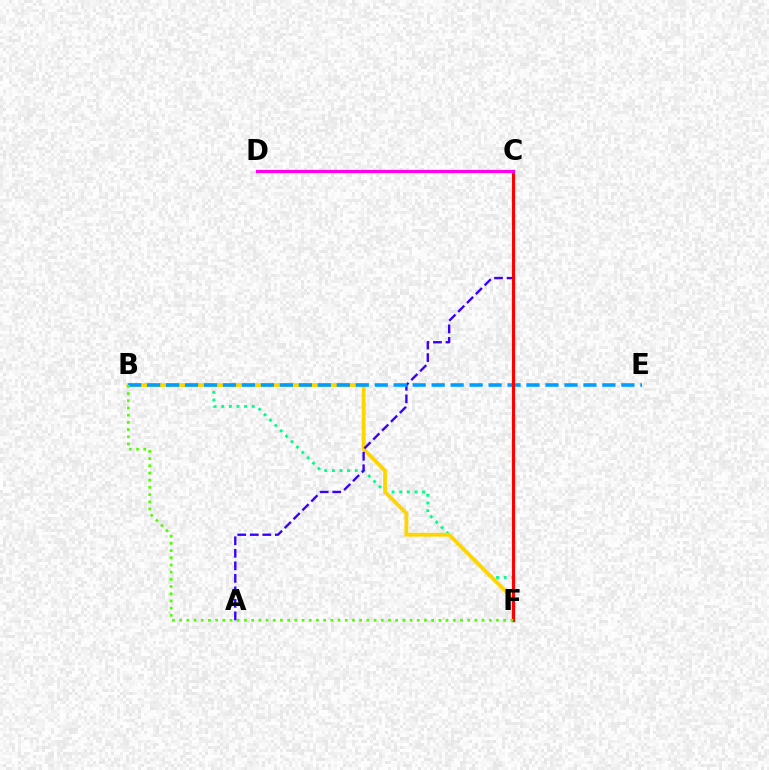{('B', 'F'): [{'color': '#00ff86', 'line_style': 'dotted', 'thickness': 2.07}, {'color': '#ffd500', 'line_style': 'solid', 'thickness': 2.73}, {'color': '#4fff00', 'line_style': 'dotted', 'thickness': 1.96}], ('A', 'C'): [{'color': '#3700ff', 'line_style': 'dashed', 'thickness': 1.7}], ('B', 'E'): [{'color': '#009eff', 'line_style': 'dashed', 'thickness': 2.58}], ('C', 'F'): [{'color': '#ff0000', 'line_style': 'solid', 'thickness': 2.26}], ('C', 'D'): [{'color': '#ff00ed', 'line_style': 'solid', 'thickness': 2.35}]}